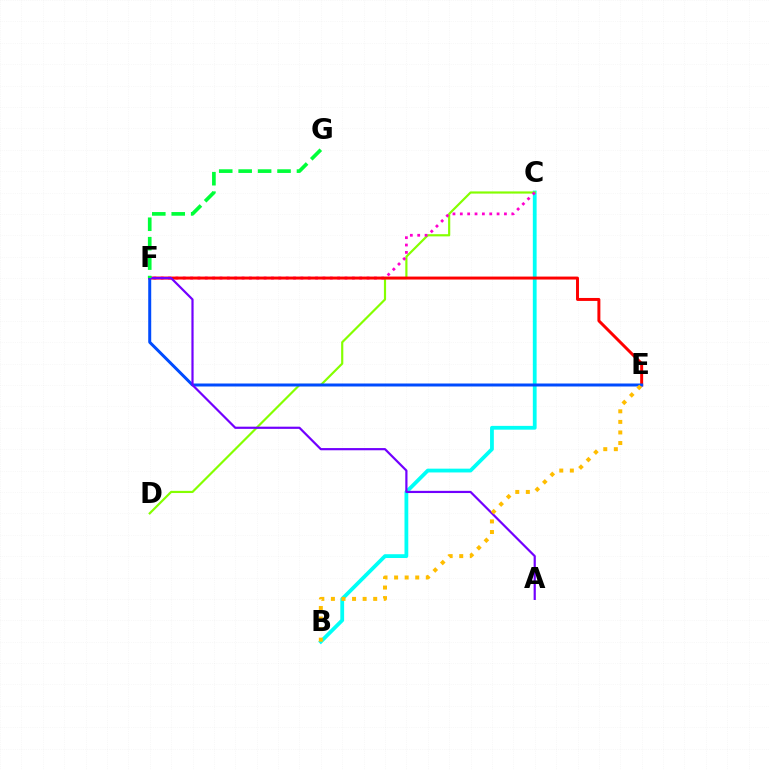{('B', 'C'): [{'color': '#00fff6', 'line_style': 'solid', 'thickness': 2.73}], ('C', 'D'): [{'color': '#84ff00', 'line_style': 'solid', 'thickness': 1.57}], ('C', 'F'): [{'color': '#ff00cf', 'line_style': 'dotted', 'thickness': 2.0}], ('E', 'F'): [{'color': '#ff0000', 'line_style': 'solid', 'thickness': 2.13}, {'color': '#004bff', 'line_style': 'solid', 'thickness': 2.15}], ('A', 'F'): [{'color': '#7200ff', 'line_style': 'solid', 'thickness': 1.58}], ('B', 'E'): [{'color': '#ffbd00', 'line_style': 'dotted', 'thickness': 2.87}], ('F', 'G'): [{'color': '#00ff39', 'line_style': 'dashed', 'thickness': 2.64}]}